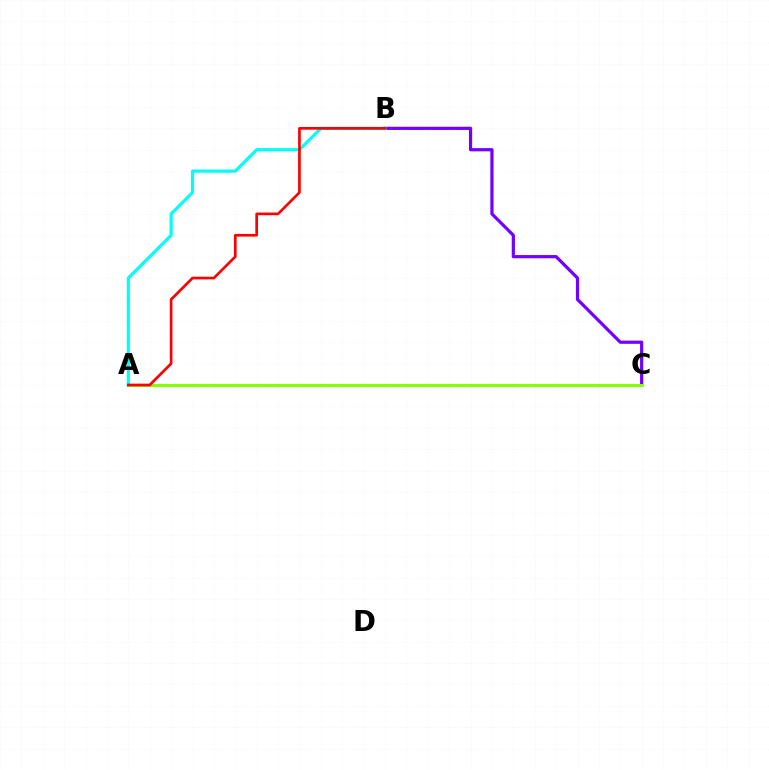{('B', 'C'): [{'color': '#7200ff', 'line_style': 'solid', 'thickness': 2.31}], ('A', 'C'): [{'color': '#84ff00', 'line_style': 'solid', 'thickness': 2.21}], ('A', 'B'): [{'color': '#00fff6', 'line_style': 'solid', 'thickness': 2.3}, {'color': '#ff0000', 'line_style': 'solid', 'thickness': 1.93}]}